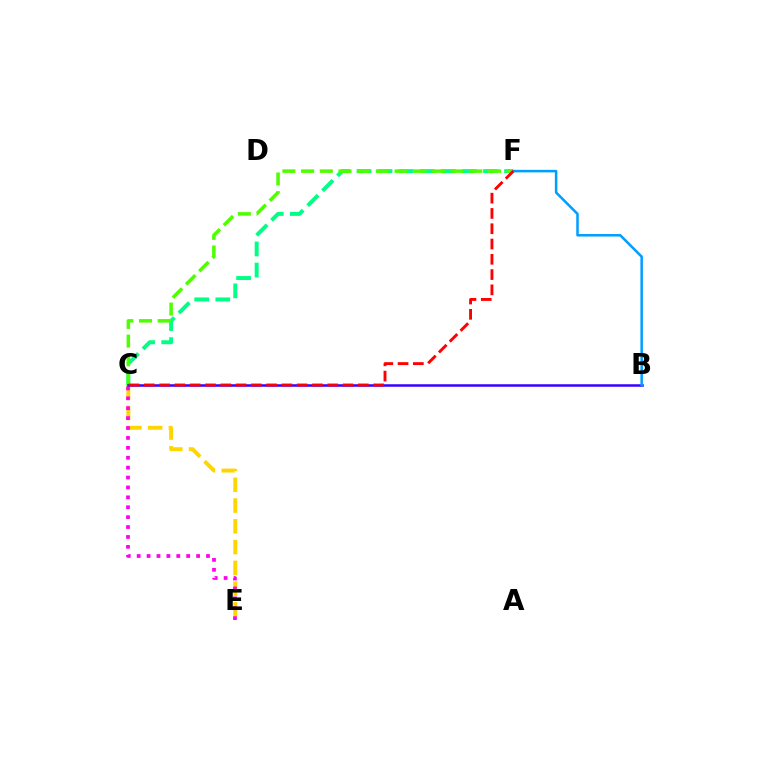{('C', 'F'): [{'color': '#00ff86', 'line_style': 'dashed', 'thickness': 2.86}, {'color': '#4fff00', 'line_style': 'dashed', 'thickness': 2.54}, {'color': '#ff0000', 'line_style': 'dashed', 'thickness': 2.08}], ('C', 'E'): [{'color': '#ffd500', 'line_style': 'dashed', 'thickness': 2.82}, {'color': '#ff00ed', 'line_style': 'dotted', 'thickness': 2.69}], ('B', 'C'): [{'color': '#3700ff', 'line_style': 'solid', 'thickness': 1.81}], ('B', 'F'): [{'color': '#009eff', 'line_style': 'solid', 'thickness': 1.81}]}